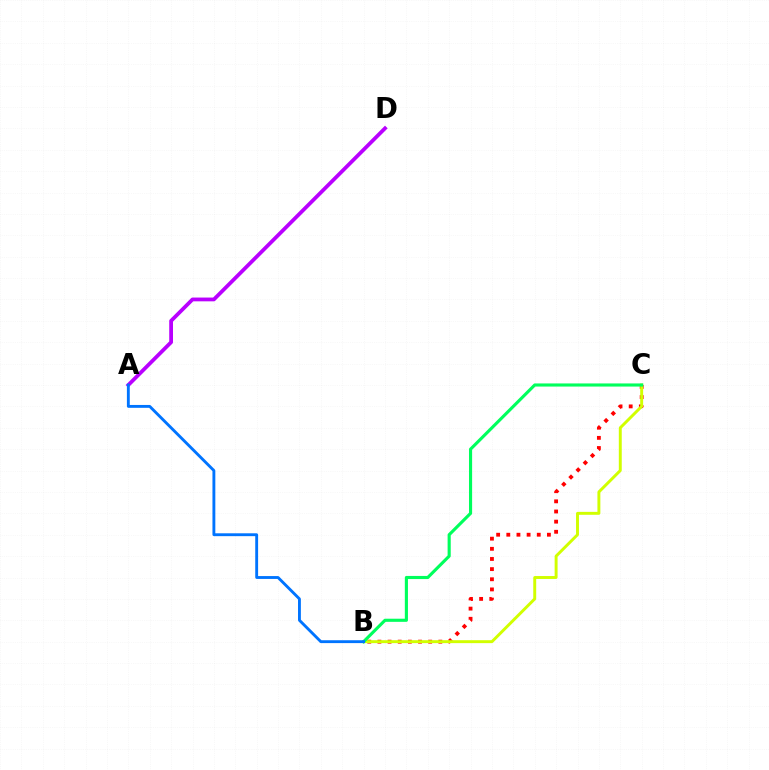{('A', 'D'): [{'color': '#b900ff', 'line_style': 'solid', 'thickness': 2.72}], ('B', 'C'): [{'color': '#ff0000', 'line_style': 'dotted', 'thickness': 2.76}, {'color': '#d1ff00', 'line_style': 'solid', 'thickness': 2.11}, {'color': '#00ff5c', 'line_style': 'solid', 'thickness': 2.25}], ('A', 'B'): [{'color': '#0074ff', 'line_style': 'solid', 'thickness': 2.07}]}